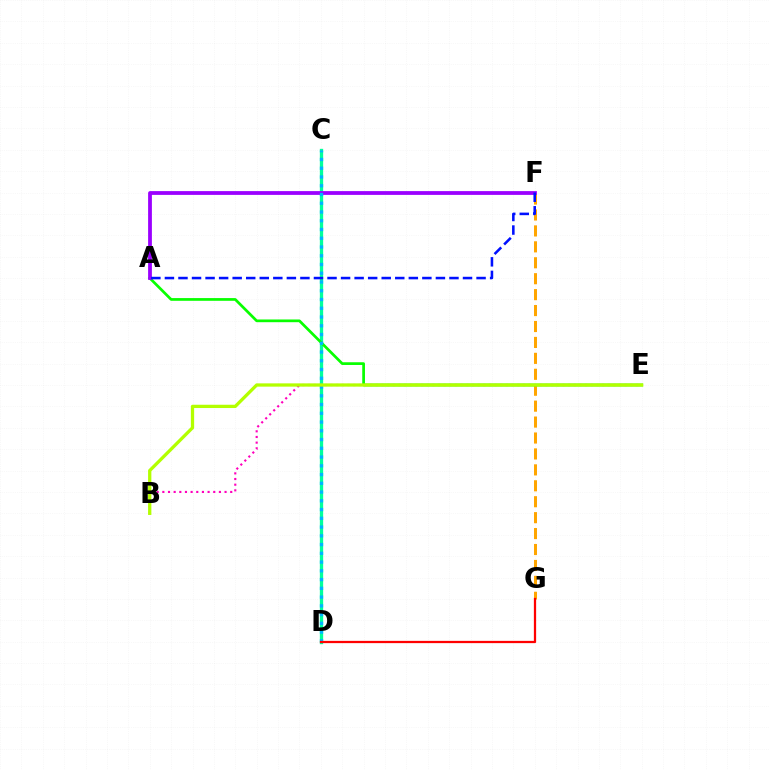{('F', 'G'): [{'color': '#ffa500', 'line_style': 'dashed', 'thickness': 2.16}], ('C', 'D'): [{'color': '#00ff9d', 'line_style': 'solid', 'thickness': 2.38}, {'color': '#00b5ff', 'line_style': 'dotted', 'thickness': 2.38}], ('A', 'E'): [{'color': '#08ff00', 'line_style': 'solid', 'thickness': 1.96}], ('A', 'F'): [{'color': '#9b00ff', 'line_style': 'solid', 'thickness': 2.72}, {'color': '#0010ff', 'line_style': 'dashed', 'thickness': 1.84}], ('B', 'E'): [{'color': '#ff00bd', 'line_style': 'dotted', 'thickness': 1.54}, {'color': '#b3ff00', 'line_style': 'solid', 'thickness': 2.36}], ('D', 'G'): [{'color': '#ff0000', 'line_style': 'solid', 'thickness': 1.62}]}